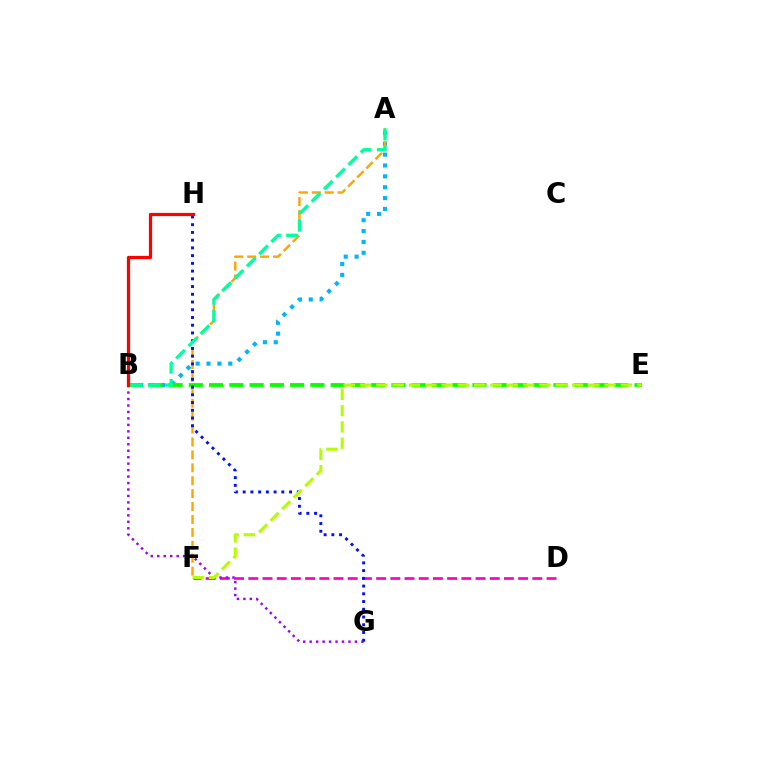{('A', 'B'): [{'color': '#00b5ff', 'line_style': 'dotted', 'thickness': 2.95}, {'color': '#00ff9d', 'line_style': 'dashed', 'thickness': 2.36}], ('A', 'F'): [{'color': '#ffa500', 'line_style': 'dashed', 'thickness': 1.75}], ('D', 'F'): [{'color': '#ff00bd', 'line_style': 'dashed', 'thickness': 1.93}], ('B', 'E'): [{'color': '#08ff00', 'line_style': 'dashed', 'thickness': 2.75}], ('B', 'G'): [{'color': '#9b00ff', 'line_style': 'dotted', 'thickness': 1.76}], ('G', 'H'): [{'color': '#0010ff', 'line_style': 'dotted', 'thickness': 2.1}], ('B', 'H'): [{'color': '#ff0000', 'line_style': 'solid', 'thickness': 2.33}], ('E', 'F'): [{'color': '#b3ff00', 'line_style': 'dashed', 'thickness': 2.21}]}